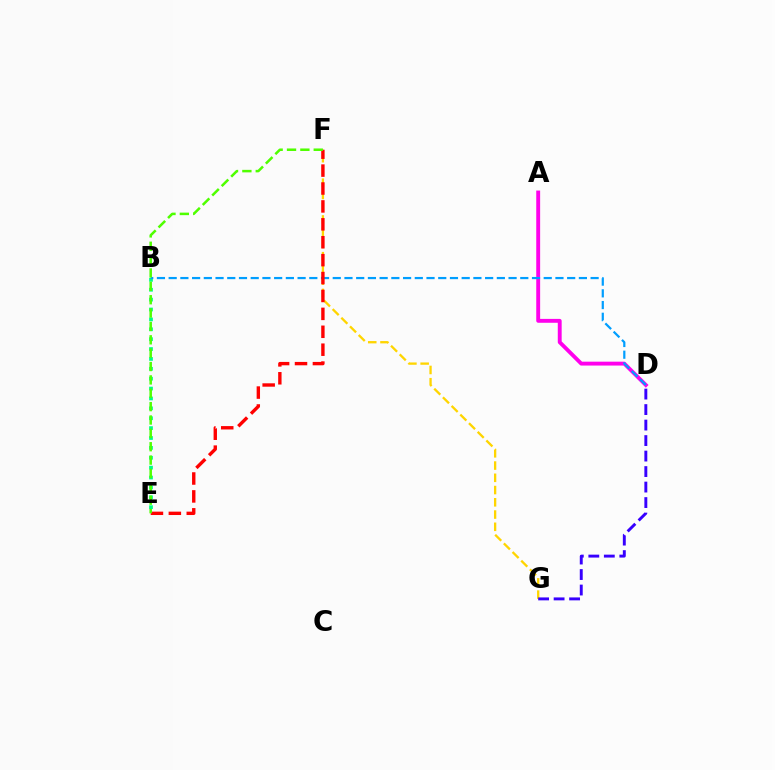{('B', 'E'): [{'color': '#00ff86', 'line_style': 'dotted', 'thickness': 2.69}], ('A', 'D'): [{'color': '#ff00ed', 'line_style': 'solid', 'thickness': 2.79}], ('F', 'G'): [{'color': '#ffd500', 'line_style': 'dashed', 'thickness': 1.66}], ('B', 'D'): [{'color': '#009eff', 'line_style': 'dashed', 'thickness': 1.59}], ('D', 'G'): [{'color': '#3700ff', 'line_style': 'dashed', 'thickness': 2.11}], ('E', 'F'): [{'color': '#ff0000', 'line_style': 'dashed', 'thickness': 2.43}, {'color': '#4fff00', 'line_style': 'dashed', 'thickness': 1.82}]}